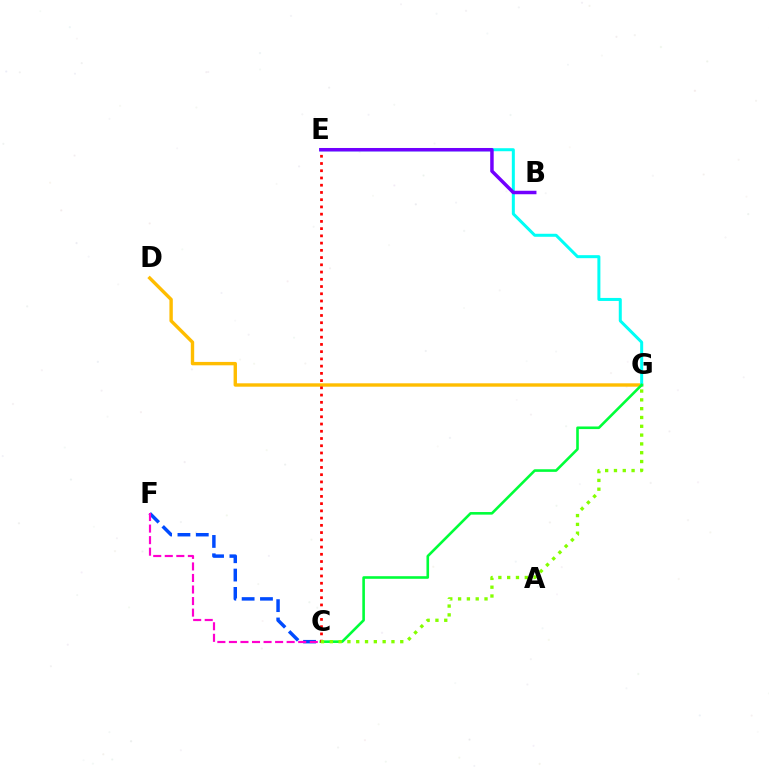{('D', 'G'): [{'color': '#ffbd00', 'line_style': 'solid', 'thickness': 2.44}], ('C', 'F'): [{'color': '#004bff', 'line_style': 'dashed', 'thickness': 2.49}, {'color': '#ff00cf', 'line_style': 'dashed', 'thickness': 1.57}], ('E', 'G'): [{'color': '#00fff6', 'line_style': 'solid', 'thickness': 2.17}], ('B', 'E'): [{'color': '#7200ff', 'line_style': 'solid', 'thickness': 2.5}], ('C', 'G'): [{'color': '#00ff39', 'line_style': 'solid', 'thickness': 1.88}, {'color': '#84ff00', 'line_style': 'dotted', 'thickness': 2.39}], ('C', 'E'): [{'color': '#ff0000', 'line_style': 'dotted', 'thickness': 1.97}]}